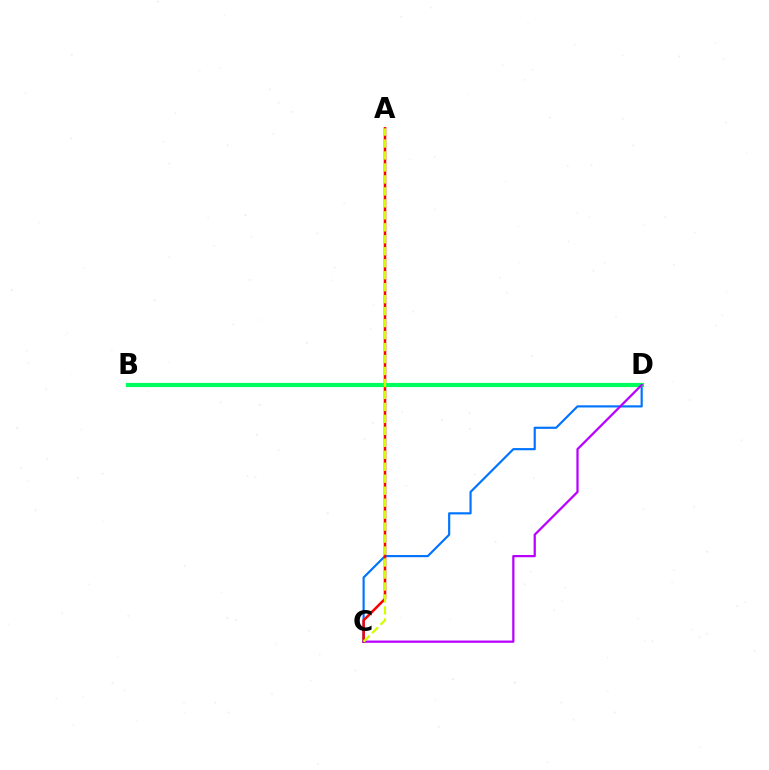{('C', 'D'): [{'color': '#0074ff', 'line_style': 'solid', 'thickness': 1.56}, {'color': '#b900ff', 'line_style': 'solid', 'thickness': 1.61}], ('A', 'C'): [{'color': '#ff0000', 'line_style': 'solid', 'thickness': 1.83}, {'color': '#d1ff00', 'line_style': 'dashed', 'thickness': 1.63}], ('B', 'D'): [{'color': '#00ff5c', 'line_style': 'solid', 'thickness': 2.99}]}